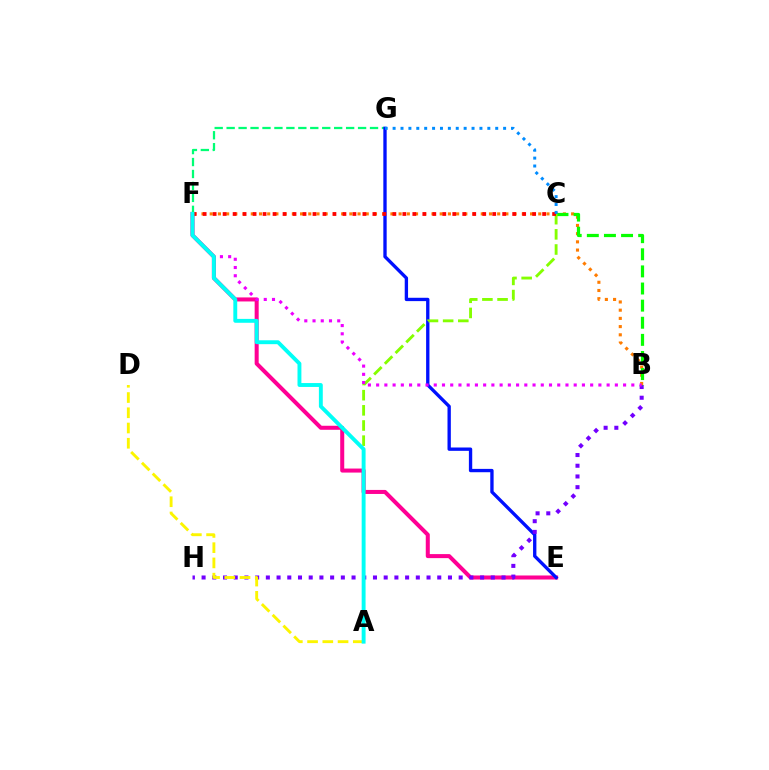{('E', 'F'): [{'color': '#ff0094', 'line_style': 'solid', 'thickness': 2.9}], ('B', 'F'): [{'color': '#ff7c00', 'line_style': 'dotted', 'thickness': 2.23}, {'color': '#ee00ff', 'line_style': 'dotted', 'thickness': 2.24}], ('F', 'G'): [{'color': '#00ff74', 'line_style': 'dashed', 'thickness': 1.62}], ('E', 'G'): [{'color': '#0010ff', 'line_style': 'solid', 'thickness': 2.4}], ('B', 'H'): [{'color': '#7200ff', 'line_style': 'dotted', 'thickness': 2.91}], ('B', 'C'): [{'color': '#08ff00', 'line_style': 'dashed', 'thickness': 2.33}], ('A', 'D'): [{'color': '#fcf500', 'line_style': 'dashed', 'thickness': 2.07}], ('A', 'C'): [{'color': '#84ff00', 'line_style': 'dashed', 'thickness': 2.06}], ('C', 'F'): [{'color': '#ff0000', 'line_style': 'dotted', 'thickness': 2.71}], ('C', 'G'): [{'color': '#008cff', 'line_style': 'dotted', 'thickness': 2.14}], ('A', 'F'): [{'color': '#00fff6', 'line_style': 'solid', 'thickness': 2.8}]}